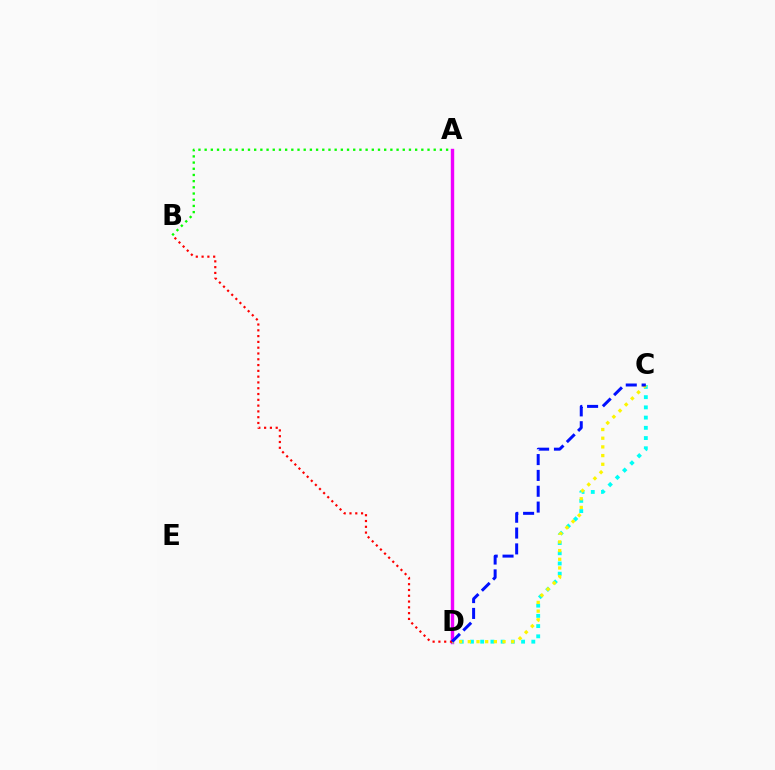{('A', 'D'): [{'color': '#ee00ff', 'line_style': 'solid', 'thickness': 2.45}], ('A', 'B'): [{'color': '#08ff00', 'line_style': 'dotted', 'thickness': 1.68}], ('C', 'D'): [{'color': '#00fff6', 'line_style': 'dotted', 'thickness': 2.78}, {'color': '#fcf500', 'line_style': 'dotted', 'thickness': 2.36}, {'color': '#0010ff', 'line_style': 'dashed', 'thickness': 2.15}], ('B', 'D'): [{'color': '#ff0000', 'line_style': 'dotted', 'thickness': 1.57}]}